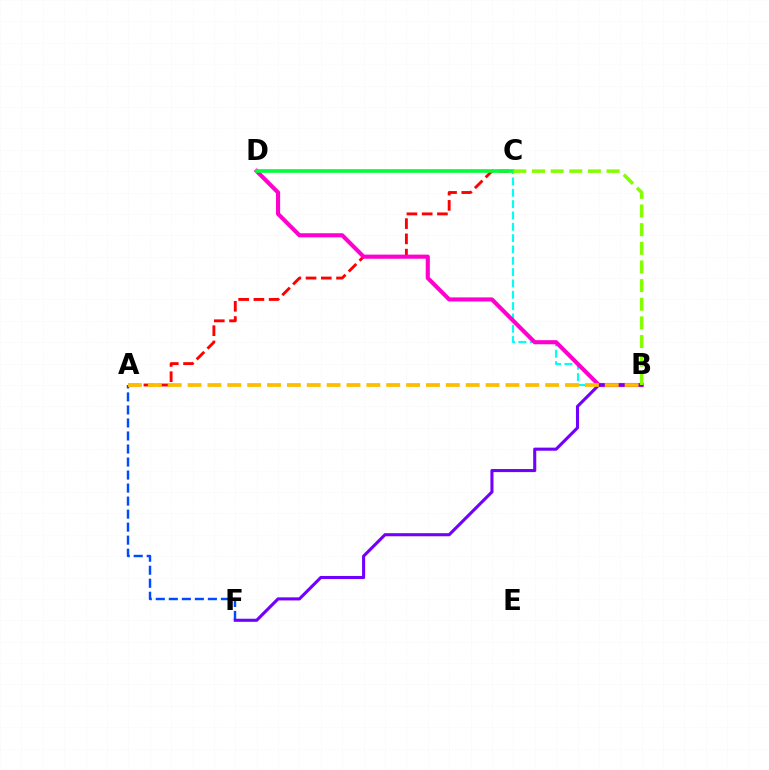{('A', 'C'): [{'color': '#ff0000', 'line_style': 'dashed', 'thickness': 2.07}], ('A', 'F'): [{'color': '#004bff', 'line_style': 'dashed', 'thickness': 1.77}], ('B', 'C'): [{'color': '#00fff6', 'line_style': 'dashed', 'thickness': 1.54}, {'color': '#84ff00', 'line_style': 'dashed', 'thickness': 2.53}], ('B', 'D'): [{'color': '#ff00cf', 'line_style': 'solid', 'thickness': 2.96}], ('C', 'D'): [{'color': '#00ff39', 'line_style': 'solid', 'thickness': 2.61}], ('B', 'F'): [{'color': '#7200ff', 'line_style': 'solid', 'thickness': 2.22}], ('A', 'B'): [{'color': '#ffbd00', 'line_style': 'dashed', 'thickness': 2.7}]}